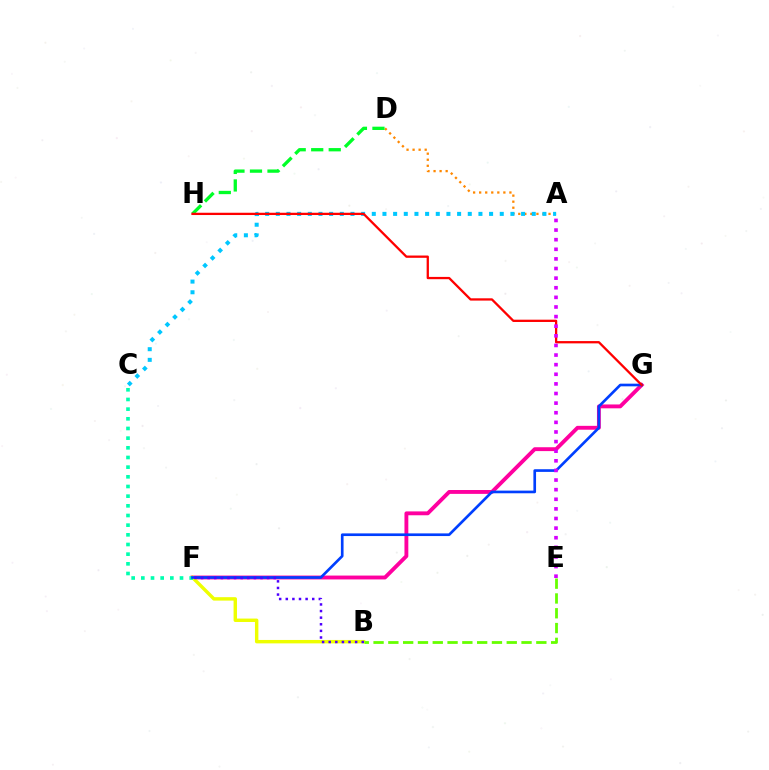{('F', 'G'): [{'color': '#ff00a0', 'line_style': 'solid', 'thickness': 2.78}, {'color': '#003fff', 'line_style': 'solid', 'thickness': 1.92}], ('A', 'D'): [{'color': '#ff8800', 'line_style': 'dotted', 'thickness': 1.64}], ('B', 'F'): [{'color': '#eeff00', 'line_style': 'solid', 'thickness': 2.47}, {'color': '#4f00ff', 'line_style': 'dotted', 'thickness': 1.8}], ('D', 'H'): [{'color': '#00ff27', 'line_style': 'dashed', 'thickness': 2.38}], ('A', 'C'): [{'color': '#00c7ff', 'line_style': 'dotted', 'thickness': 2.9}], ('C', 'F'): [{'color': '#00ffaf', 'line_style': 'dotted', 'thickness': 2.63}], ('G', 'H'): [{'color': '#ff0000', 'line_style': 'solid', 'thickness': 1.65}], ('A', 'E'): [{'color': '#d600ff', 'line_style': 'dotted', 'thickness': 2.61}], ('B', 'E'): [{'color': '#66ff00', 'line_style': 'dashed', 'thickness': 2.01}]}